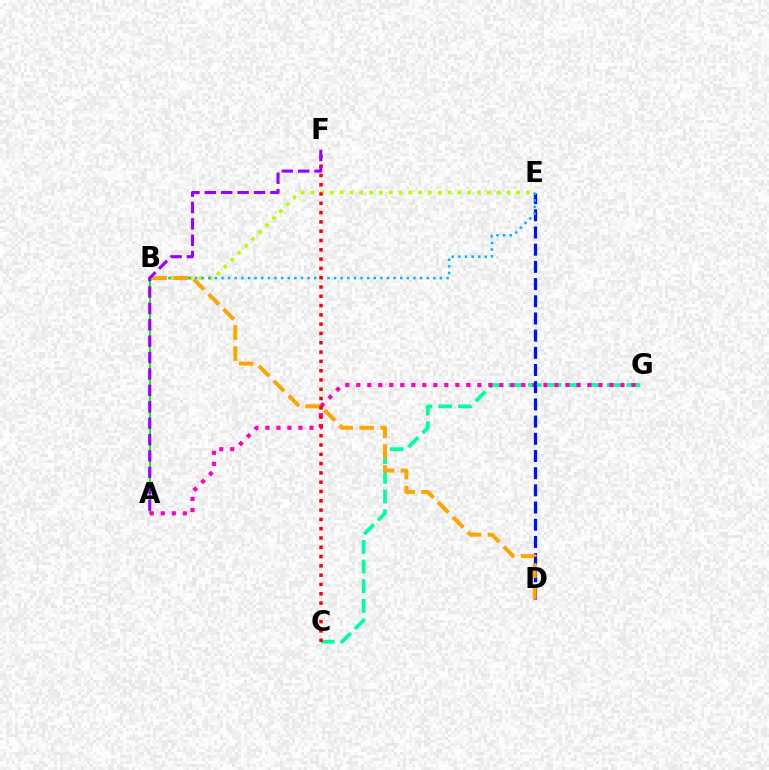{('A', 'B'): [{'color': '#08ff00', 'line_style': 'solid', 'thickness': 1.5}], ('B', 'E'): [{'color': '#b3ff00', 'line_style': 'dotted', 'thickness': 2.66}, {'color': '#00b5ff', 'line_style': 'dotted', 'thickness': 1.8}], ('C', 'G'): [{'color': '#00ff9d', 'line_style': 'dashed', 'thickness': 2.68}], ('A', 'G'): [{'color': '#ff00bd', 'line_style': 'dotted', 'thickness': 2.99}], ('D', 'E'): [{'color': '#0010ff', 'line_style': 'dashed', 'thickness': 2.34}], ('B', 'D'): [{'color': '#ffa500', 'line_style': 'dashed', 'thickness': 2.85}], ('C', 'F'): [{'color': '#ff0000', 'line_style': 'dotted', 'thickness': 2.53}], ('A', 'F'): [{'color': '#9b00ff', 'line_style': 'dashed', 'thickness': 2.23}]}